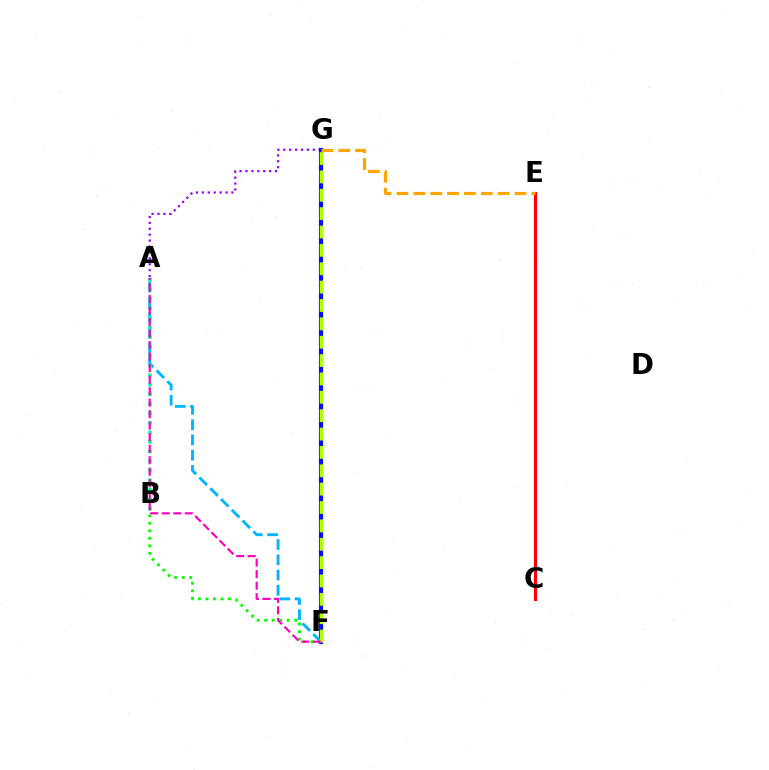{('A', 'G'): [{'color': '#9b00ff', 'line_style': 'dotted', 'thickness': 1.61}], ('C', 'E'): [{'color': '#ff0000', 'line_style': 'solid', 'thickness': 2.26}], ('F', 'G'): [{'color': '#0010ff', 'line_style': 'solid', 'thickness': 2.99}, {'color': '#b3ff00', 'line_style': 'dashed', 'thickness': 2.5}], ('B', 'F'): [{'color': '#08ff00', 'line_style': 'dotted', 'thickness': 2.04}], ('A', 'F'): [{'color': '#00b5ff', 'line_style': 'dashed', 'thickness': 2.07}, {'color': '#ff00bd', 'line_style': 'dashed', 'thickness': 1.56}], ('E', 'G'): [{'color': '#ffa500', 'line_style': 'dashed', 'thickness': 2.29}], ('A', 'B'): [{'color': '#00ff9d', 'line_style': 'dotted', 'thickness': 2.59}]}